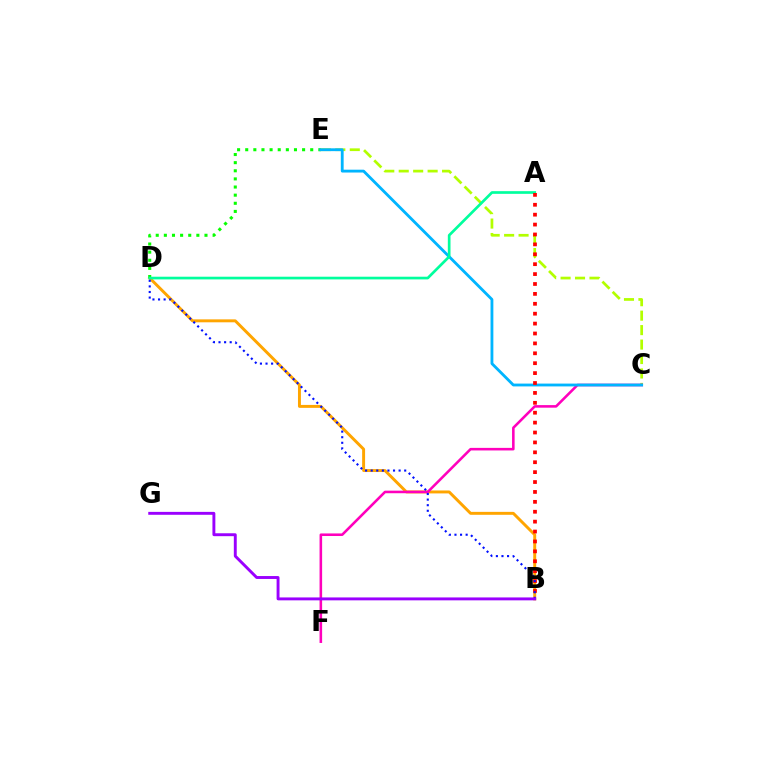{('B', 'D'): [{'color': '#ffa500', 'line_style': 'solid', 'thickness': 2.12}, {'color': '#0010ff', 'line_style': 'dotted', 'thickness': 1.52}], ('D', 'E'): [{'color': '#08ff00', 'line_style': 'dotted', 'thickness': 2.21}], ('C', 'E'): [{'color': '#b3ff00', 'line_style': 'dashed', 'thickness': 1.96}, {'color': '#00b5ff', 'line_style': 'solid', 'thickness': 2.04}], ('C', 'F'): [{'color': '#ff00bd', 'line_style': 'solid', 'thickness': 1.85}], ('A', 'D'): [{'color': '#00ff9d', 'line_style': 'solid', 'thickness': 1.93}], ('A', 'B'): [{'color': '#ff0000', 'line_style': 'dotted', 'thickness': 2.69}], ('B', 'G'): [{'color': '#9b00ff', 'line_style': 'solid', 'thickness': 2.1}]}